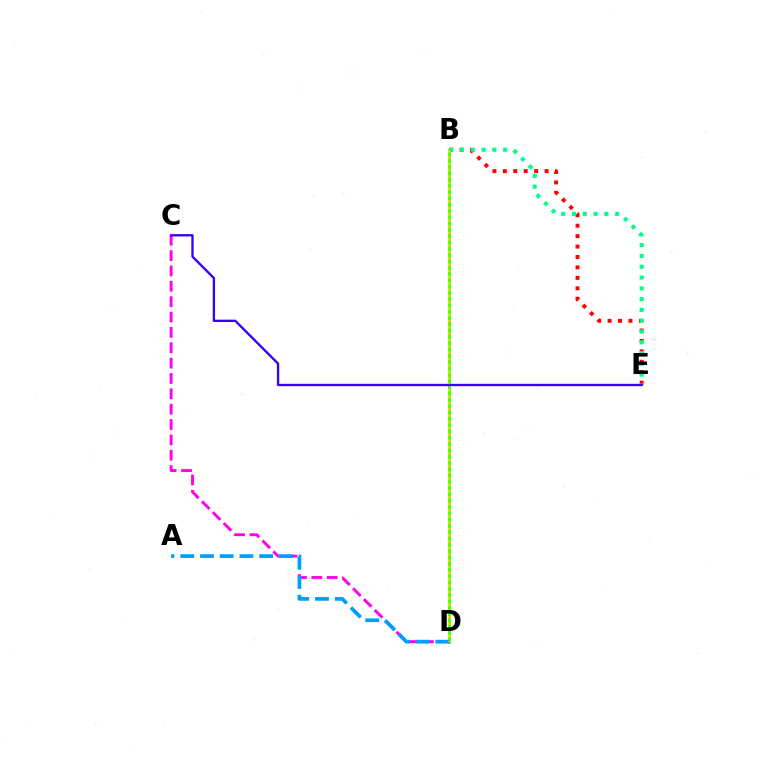{('B', 'E'): [{'color': '#ff0000', 'line_style': 'dotted', 'thickness': 2.83}, {'color': '#00ff86', 'line_style': 'dotted', 'thickness': 2.93}], ('B', 'D'): [{'color': '#4fff00', 'line_style': 'solid', 'thickness': 2.07}, {'color': '#ffd500', 'line_style': 'dotted', 'thickness': 1.71}], ('C', 'D'): [{'color': '#ff00ed', 'line_style': 'dashed', 'thickness': 2.09}], ('A', 'D'): [{'color': '#009eff', 'line_style': 'dashed', 'thickness': 2.68}], ('C', 'E'): [{'color': '#3700ff', 'line_style': 'solid', 'thickness': 1.68}]}